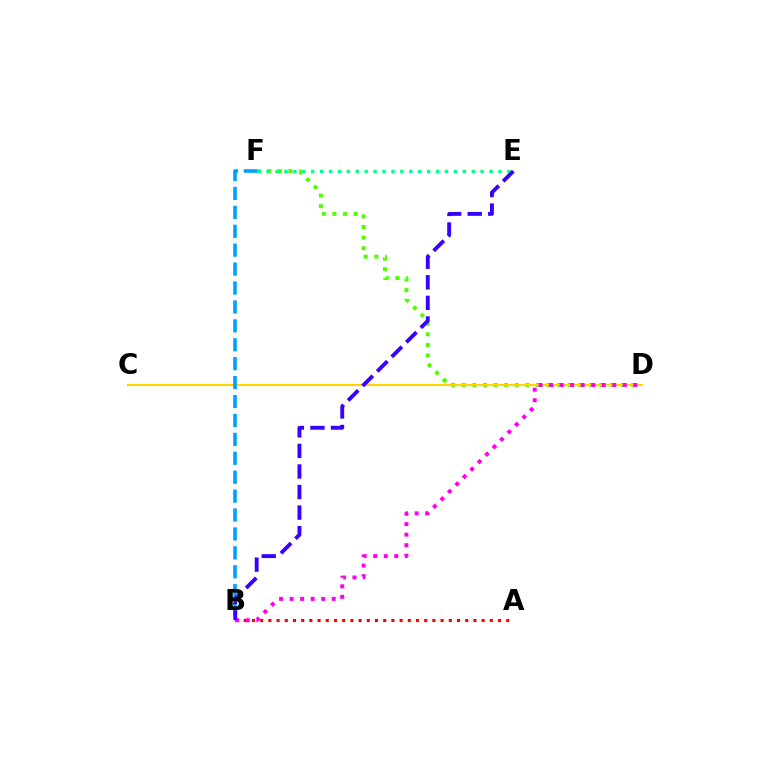{('A', 'B'): [{'color': '#ff0000', 'line_style': 'dotted', 'thickness': 2.23}], ('D', 'F'): [{'color': '#4fff00', 'line_style': 'dotted', 'thickness': 2.88}], ('E', 'F'): [{'color': '#00ff86', 'line_style': 'dotted', 'thickness': 2.42}], ('C', 'D'): [{'color': '#ffd500', 'line_style': 'solid', 'thickness': 1.55}], ('B', 'F'): [{'color': '#009eff', 'line_style': 'dashed', 'thickness': 2.57}], ('B', 'D'): [{'color': '#ff00ed', 'line_style': 'dotted', 'thickness': 2.86}], ('B', 'E'): [{'color': '#3700ff', 'line_style': 'dashed', 'thickness': 2.79}]}